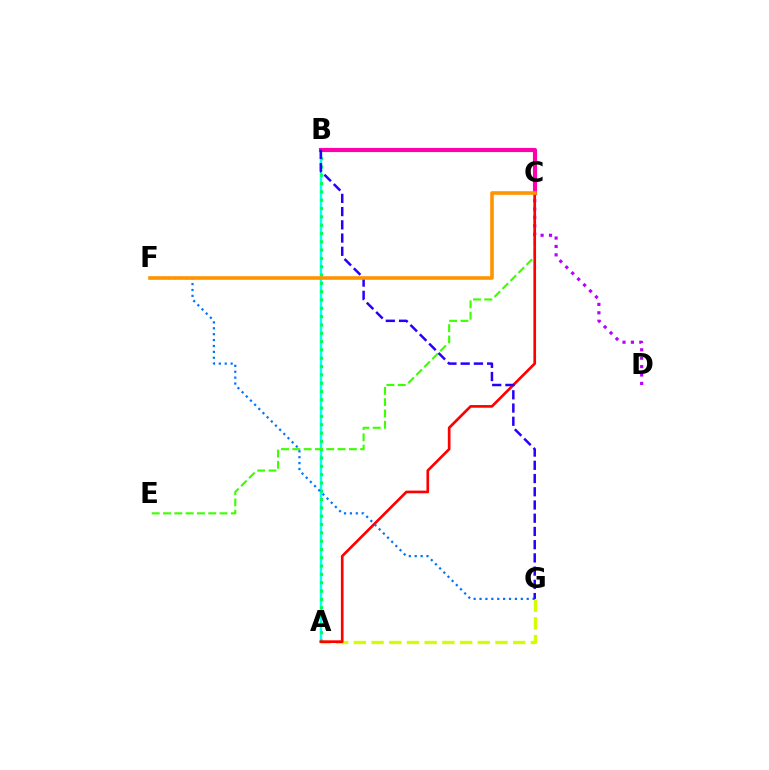{('C', 'D'): [{'color': '#b900ff', 'line_style': 'dotted', 'thickness': 2.28}], ('A', 'B'): [{'color': '#00fff6', 'line_style': 'solid', 'thickness': 1.77}, {'color': '#00ff5c', 'line_style': 'dotted', 'thickness': 2.26}], ('A', 'G'): [{'color': '#d1ff00', 'line_style': 'dashed', 'thickness': 2.4}], ('C', 'E'): [{'color': '#3dff00', 'line_style': 'dashed', 'thickness': 1.54}], ('B', 'C'): [{'color': '#ff00ac', 'line_style': 'solid', 'thickness': 2.97}], ('A', 'C'): [{'color': '#ff0000', 'line_style': 'solid', 'thickness': 1.93}], ('F', 'G'): [{'color': '#0074ff', 'line_style': 'dotted', 'thickness': 1.6}], ('B', 'G'): [{'color': '#2500ff', 'line_style': 'dashed', 'thickness': 1.8}], ('C', 'F'): [{'color': '#ff9400', 'line_style': 'solid', 'thickness': 2.59}]}